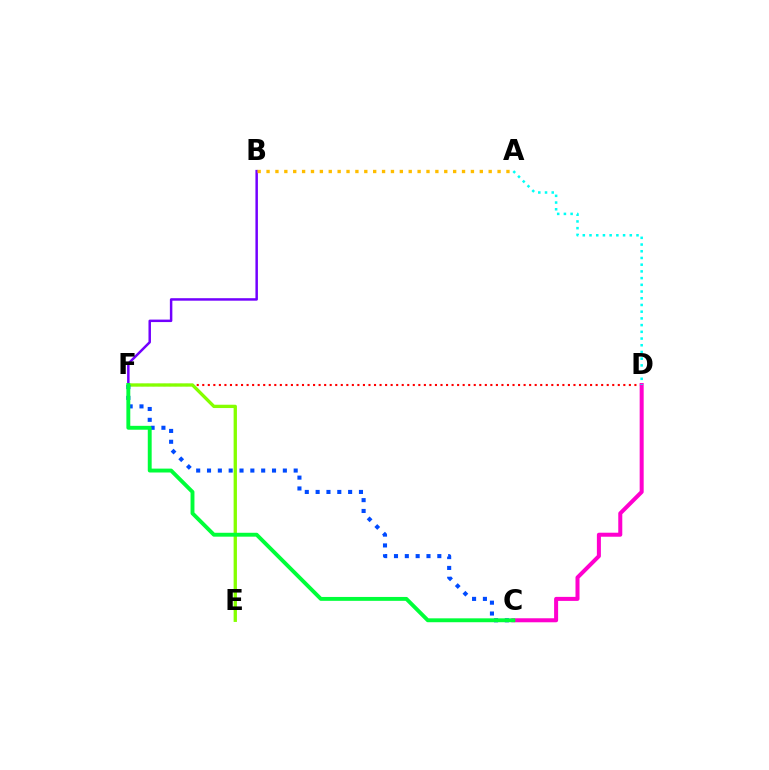{('D', 'F'): [{'color': '#ff0000', 'line_style': 'dotted', 'thickness': 1.51}], ('E', 'F'): [{'color': '#84ff00', 'line_style': 'solid', 'thickness': 2.39}], ('B', 'F'): [{'color': '#7200ff', 'line_style': 'solid', 'thickness': 1.79}], ('A', 'B'): [{'color': '#ffbd00', 'line_style': 'dotted', 'thickness': 2.41}], ('C', 'D'): [{'color': '#ff00cf', 'line_style': 'solid', 'thickness': 2.89}], ('A', 'D'): [{'color': '#00fff6', 'line_style': 'dotted', 'thickness': 1.82}], ('C', 'F'): [{'color': '#004bff', 'line_style': 'dotted', 'thickness': 2.94}, {'color': '#00ff39', 'line_style': 'solid', 'thickness': 2.8}]}